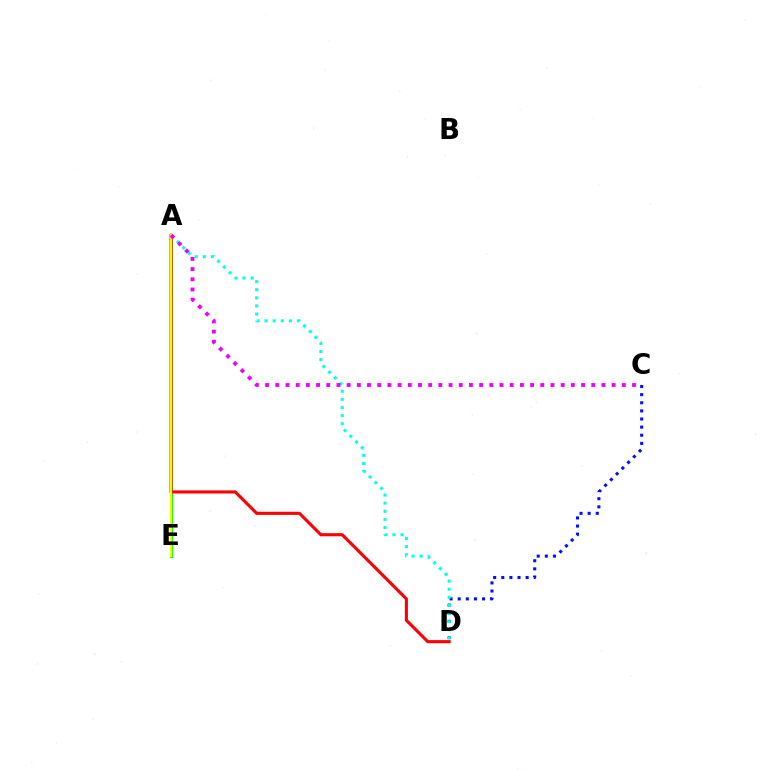{('A', 'E'): [{'color': '#08ff00', 'line_style': 'solid', 'thickness': 2.15}, {'color': '#fcf500', 'line_style': 'solid', 'thickness': 1.55}], ('A', 'D'): [{'color': '#ff0000', 'line_style': 'solid', 'thickness': 2.23}, {'color': '#00fff6', 'line_style': 'dotted', 'thickness': 2.2}], ('C', 'D'): [{'color': '#0010ff', 'line_style': 'dotted', 'thickness': 2.21}], ('A', 'C'): [{'color': '#ee00ff', 'line_style': 'dotted', 'thickness': 2.77}]}